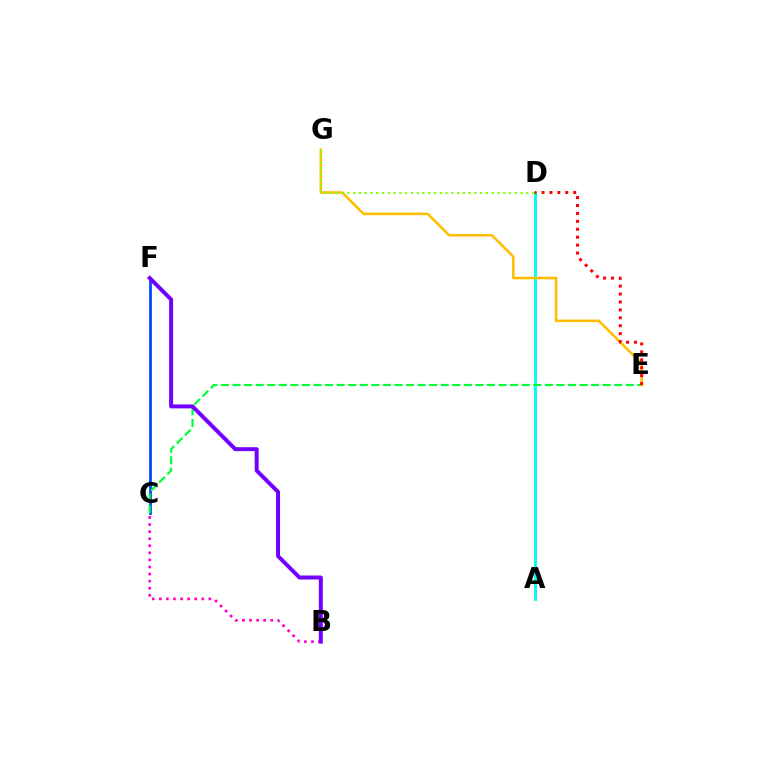{('A', 'D'): [{'color': '#00fff6', 'line_style': 'solid', 'thickness': 2.18}], ('C', 'F'): [{'color': '#004bff', 'line_style': 'solid', 'thickness': 2.0}], ('B', 'C'): [{'color': '#ff00cf', 'line_style': 'dotted', 'thickness': 1.92}], ('C', 'E'): [{'color': '#00ff39', 'line_style': 'dashed', 'thickness': 1.57}], ('B', 'F'): [{'color': '#7200ff', 'line_style': 'solid', 'thickness': 2.85}], ('E', 'G'): [{'color': '#ffbd00', 'line_style': 'solid', 'thickness': 1.83}], ('D', 'G'): [{'color': '#84ff00', 'line_style': 'dotted', 'thickness': 1.57}], ('D', 'E'): [{'color': '#ff0000', 'line_style': 'dotted', 'thickness': 2.15}]}